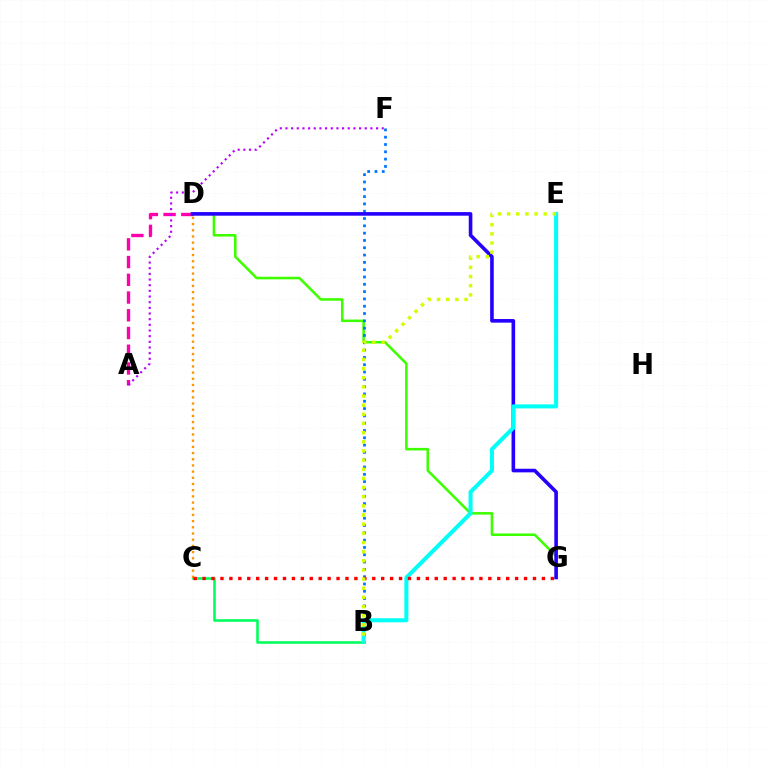{('D', 'G'): [{'color': '#3dff00', 'line_style': 'solid', 'thickness': 1.84}, {'color': '#2500ff', 'line_style': 'solid', 'thickness': 2.6}], ('A', 'D'): [{'color': '#ff00ac', 'line_style': 'dashed', 'thickness': 2.41}], ('B', 'F'): [{'color': '#0074ff', 'line_style': 'dotted', 'thickness': 1.99}], ('B', 'C'): [{'color': '#00ff5c', 'line_style': 'solid', 'thickness': 1.85}], ('B', 'E'): [{'color': '#00fff6', 'line_style': 'solid', 'thickness': 2.91}, {'color': '#d1ff00', 'line_style': 'dotted', 'thickness': 2.49}], ('C', 'D'): [{'color': '#ff9400', 'line_style': 'dotted', 'thickness': 1.68}], ('A', 'F'): [{'color': '#b900ff', 'line_style': 'dotted', 'thickness': 1.54}], ('C', 'G'): [{'color': '#ff0000', 'line_style': 'dotted', 'thickness': 2.43}]}